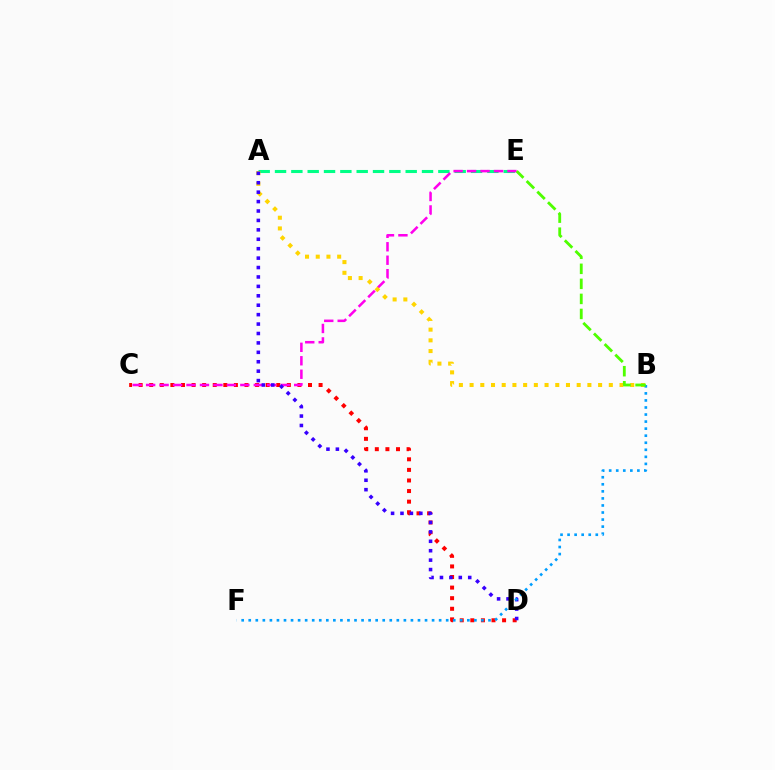{('C', 'D'): [{'color': '#ff0000', 'line_style': 'dotted', 'thickness': 2.88}], ('A', 'E'): [{'color': '#00ff86', 'line_style': 'dashed', 'thickness': 2.22}], ('C', 'E'): [{'color': '#ff00ed', 'line_style': 'dashed', 'thickness': 1.83}], ('A', 'B'): [{'color': '#ffd500', 'line_style': 'dotted', 'thickness': 2.91}], ('A', 'D'): [{'color': '#3700ff', 'line_style': 'dotted', 'thickness': 2.56}], ('B', 'F'): [{'color': '#009eff', 'line_style': 'dotted', 'thickness': 1.92}], ('B', 'E'): [{'color': '#4fff00', 'line_style': 'dashed', 'thickness': 2.04}]}